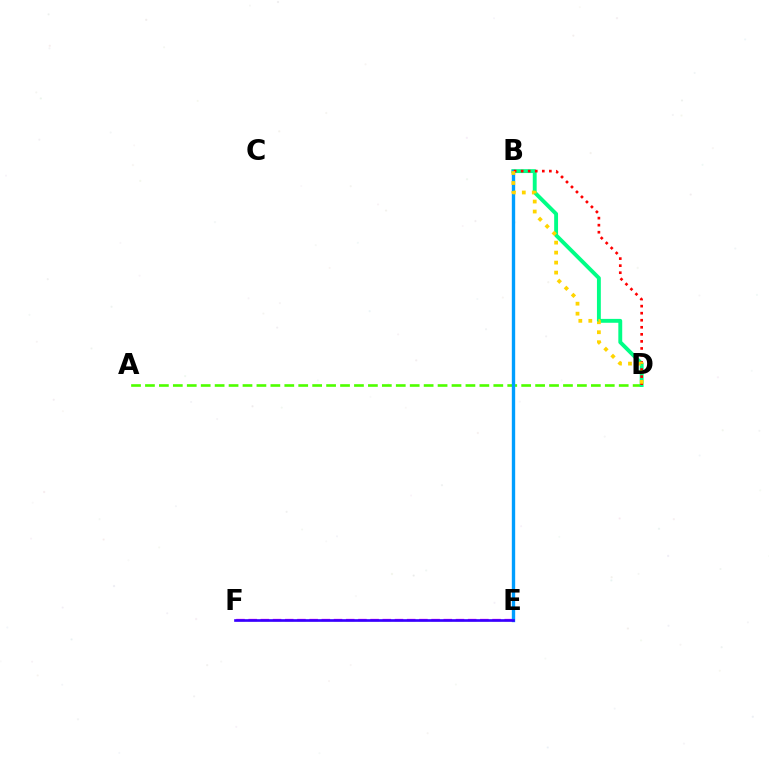{('A', 'D'): [{'color': '#4fff00', 'line_style': 'dashed', 'thickness': 1.89}], ('E', 'F'): [{'color': '#ff00ed', 'line_style': 'dashed', 'thickness': 1.66}, {'color': '#3700ff', 'line_style': 'solid', 'thickness': 1.91}], ('B', 'D'): [{'color': '#00ff86', 'line_style': 'solid', 'thickness': 2.8}, {'color': '#ff0000', 'line_style': 'dotted', 'thickness': 1.92}, {'color': '#ffd500', 'line_style': 'dotted', 'thickness': 2.71}], ('B', 'E'): [{'color': '#009eff', 'line_style': 'solid', 'thickness': 2.41}]}